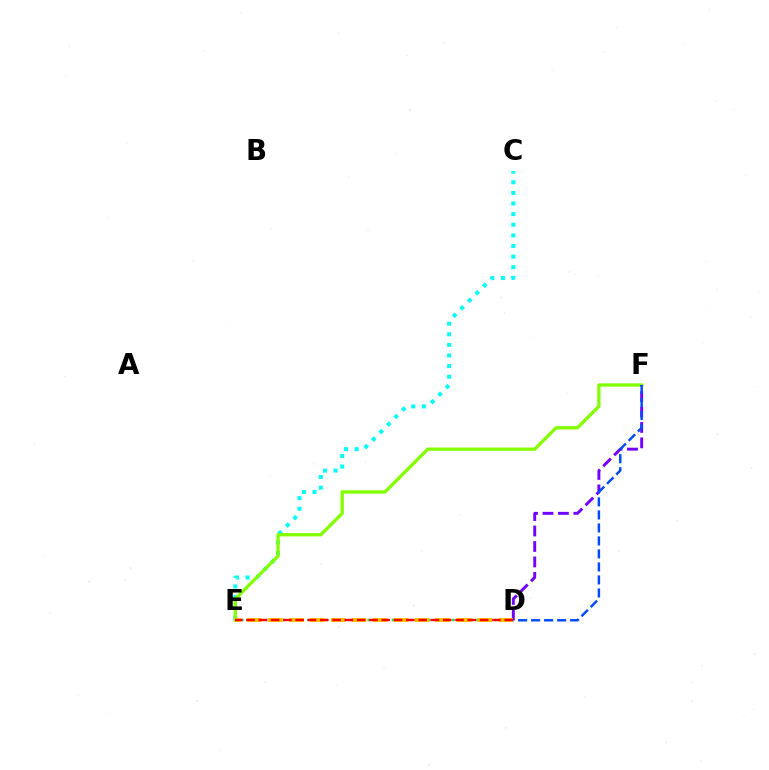{('C', 'E'): [{'color': '#00fff6', 'line_style': 'dotted', 'thickness': 2.88}], ('E', 'F'): [{'color': '#84ff00', 'line_style': 'solid', 'thickness': 2.38}], ('D', 'E'): [{'color': '#ff00cf', 'line_style': 'dotted', 'thickness': 1.64}, {'color': '#00ff39', 'line_style': 'dotted', 'thickness': 1.64}, {'color': '#ffbd00', 'line_style': 'dashed', 'thickness': 2.84}, {'color': '#ff0000', 'line_style': 'dashed', 'thickness': 1.67}], ('D', 'F'): [{'color': '#7200ff', 'line_style': 'dashed', 'thickness': 2.1}, {'color': '#004bff', 'line_style': 'dashed', 'thickness': 1.77}]}